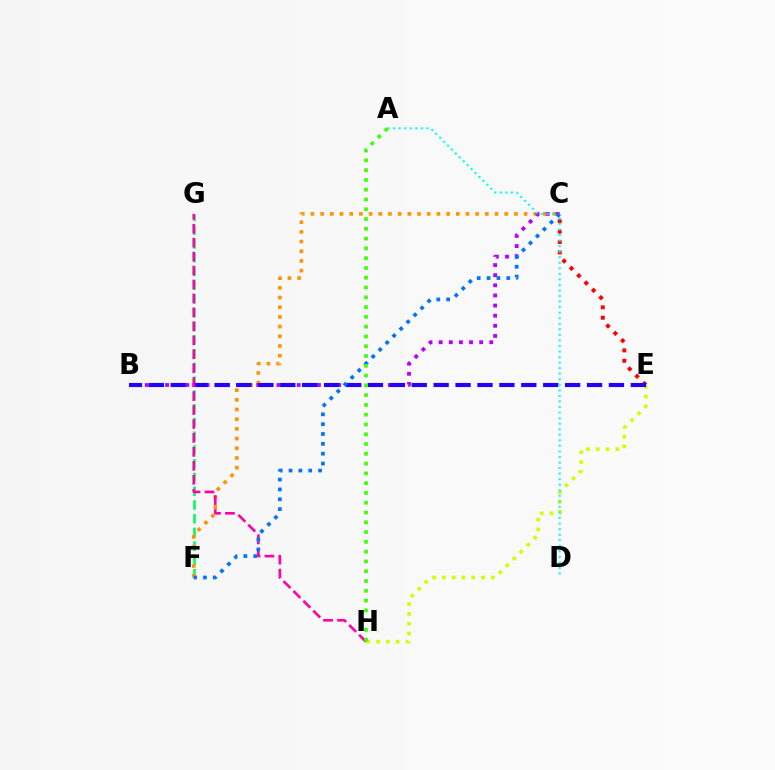{('E', 'H'): [{'color': '#d1ff00', 'line_style': 'dotted', 'thickness': 2.66}], ('F', 'G'): [{'color': '#00ff5c', 'line_style': 'dashed', 'thickness': 1.87}], ('C', 'F'): [{'color': '#ff9400', 'line_style': 'dotted', 'thickness': 2.63}, {'color': '#0074ff', 'line_style': 'dotted', 'thickness': 2.68}], ('B', 'C'): [{'color': '#b900ff', 'line_style': 'dotted', 'thickness': 2.75}], ('C', 'E'): [{'color': '#ff0000', 'line_style': 'dotted', 'thickness': 2.83}], ('B', 'E'): [{'color': '#2500ff', 'line_style': 'dashed', 'thickness': 2.98}], ('G', 'H'): [{'color': '#ff00ac', 'line_style': 'dashed', 'thickness': 1.89}], ('A', 'D'): [{'color': '#00fff6', 'line_style': 'dotted', 'thickness': 1.51}], ('A', 'H'): [{'color': '#3dff00', 'line_style': 'dotted', 'thickness': 2.66}]}